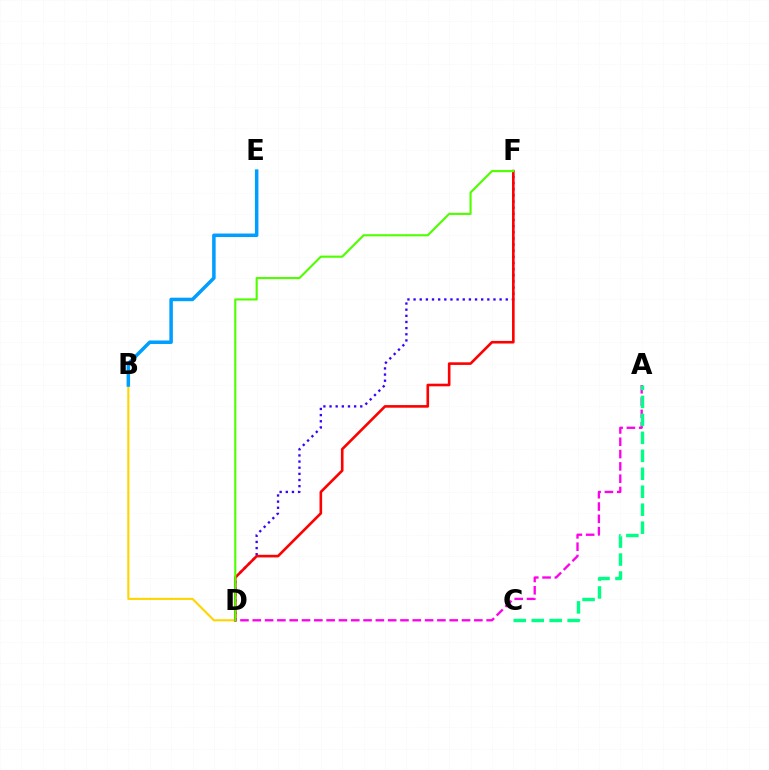{('D', 'F'): [{'color': '#3700ff', 'line_style': 'dotted', 'thickness': 1.67}, {'color': '#ff0000', 'line_style': 'solid', 'thickness': 1.88}, {'color': '#4fff00', 'line_style': 'solid', 'thickness': 1.53}], ('B', 'D'): [{'color': '#ffd500', 'line_style': 'solid', 'thickness': 1.52}], ('A', 'D'): [{'color': '#ff00ed', 'line_style': 'dashed', 'thickness': 1.67}], ('A', 'C'): [{'color': '#00ff86', 'line_style': 'dashed', 'thickness': 2.44}], ('B', 'E'): [{'color': '#009eff', 'line_style': 'solid', 'thickness': 2.52}]}